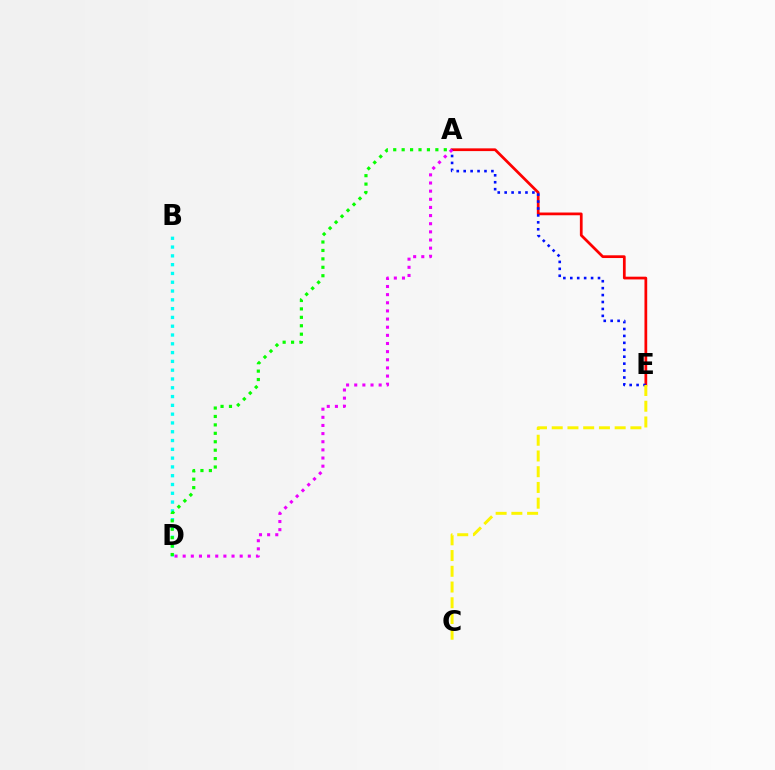{('B', 'D'): [{'color': '#00fff6', 'line_style': 'dotted', 'thickness': 2.39}], ('A', 'E'): [{'color': '#ff0000', 'line_style': 'solid', 'thickness': 1.97}, {'color': '#0010ff', 'line_style': 'dotted', 'thickness': 1.88}], ('A', 'D'): [{'color': '#ee00ff', 'line_style': 'dotted', 'thickness': 2.21}, {'color': '#08ff00', 'line_style': 'dotted', 'thickness': 2.29}], ('C', 'E'): [{'color': '#fcf500', 'line_style': 'dashed', 'thickness': 2.14}]}